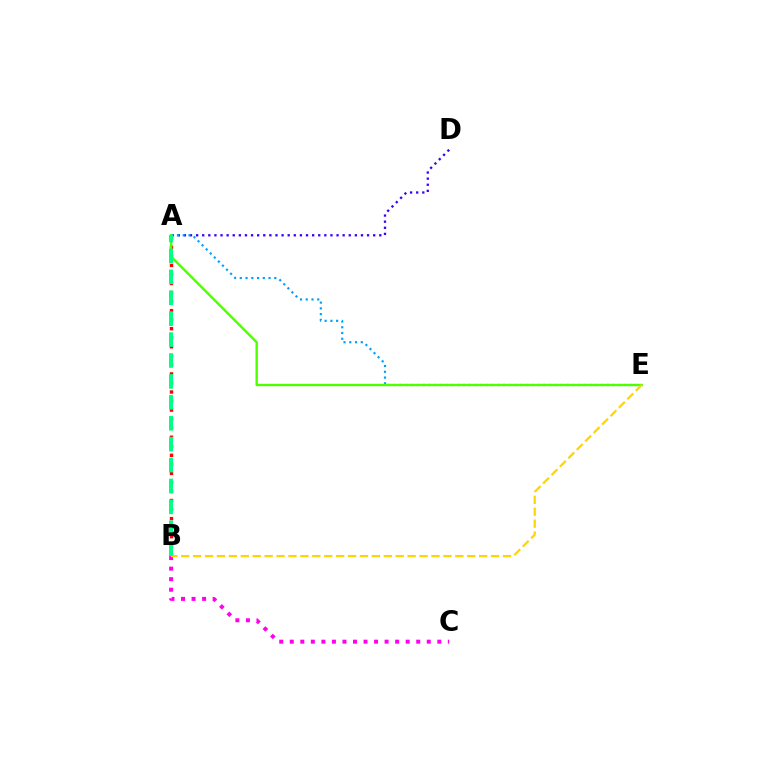{('A', 'B'): [{'color': '#ff0000', 'line_style': 'dotted', 'thickness': 2.46}, {'color': '#00ff86', 'line_style': 'dashed', 'thickness': 2.84}], ('A', 'D'): [{'color': '#3700ff', 'line_style': 'dotted', 'thickness': 1.66}], ('A', 'E'): [{'color': '#009eff', 'line_style': 'dotted', 'thickness': 1.56}, {'color': '#4fff00', 'line_style': 'solid', 'thickness': 1.71}], ('B', 'C'): [{'color': '#ff00ed', 'line_style': 'dotted', 'thickness': 2.86}], ('B', 'E'): [{'color': '#ffd500', 'line_style': 'dashed', 'thickness': 1.62}]}